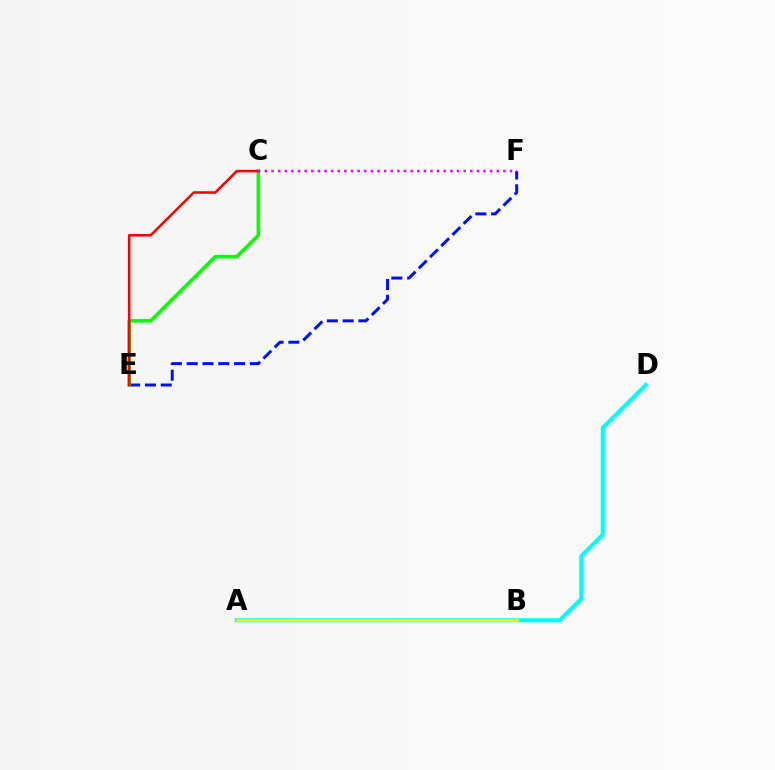{('E', 'F'): [{'color': '#0010ff', 'line_style': 'dashed', 'thickness': 2.14}], ('A', 'D'): [{'color': '#00fff6', 'line_style': 'solid', 'thickness': 2.94}], ('A', 'B'): [{'color': '#fcf500', 'line_style': 'solid', 'thickness': 1.83}], ('C', 'E'): [{'color': '#08ff00', 'line_style': 'solid', 'thickness': 2.58}, {'color': '#ff0000', 'line_style': 'solid', 'thickness': 1.83}], ('C', 'F'): [{'color': '#ee00ff', 'line_style': 'dotted', 'thickness': 1.8}]}